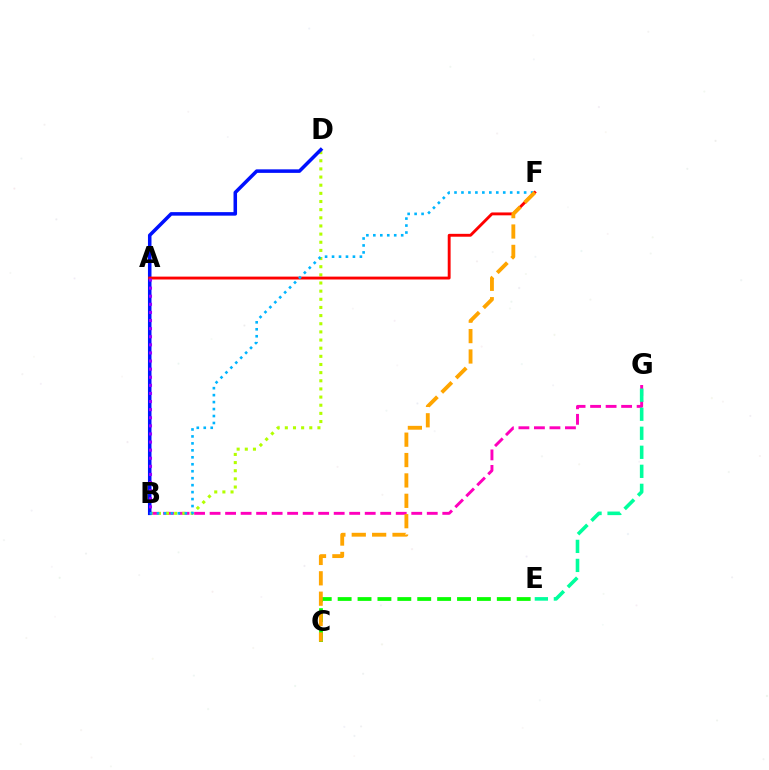{('B', 'G'): [{'color': '#ff00bd', 'line_style': 'dashed', 'thickness': 2.11}], ('B', 'D'): [{'color': '#b3ff00', 'line_style': 'dotted', 'thickness': 2.21}, {'color': '#0010ff', 'line_style': 'solid', 'thickness': 2.54}], ('E', 'G'): [{'color': '#00ff9d', 'line_style': 'dashed', 'thickness': 2.58}], ('A', 'F'): [{'color': '#ff0000', 'line_style': 'solid', 'thickness': 2.07}], ('B', 'F'): [{'color': '#00b5ff', 'line_style': 'dotted', 'thickness': 1.89}], ('C', 'E'): [{'color': '#08ff00', 'line_style': 'dashed', 'thickness': 2.7}], ('C', 'F'): [{'color': '#ffa500', 'line_style': 'dashed', 'thickness': 2.77}], ('A', 'B'): [{'color': '#9b00ff', 'line_style': 'dotted', 'thickness': 2.2}]}